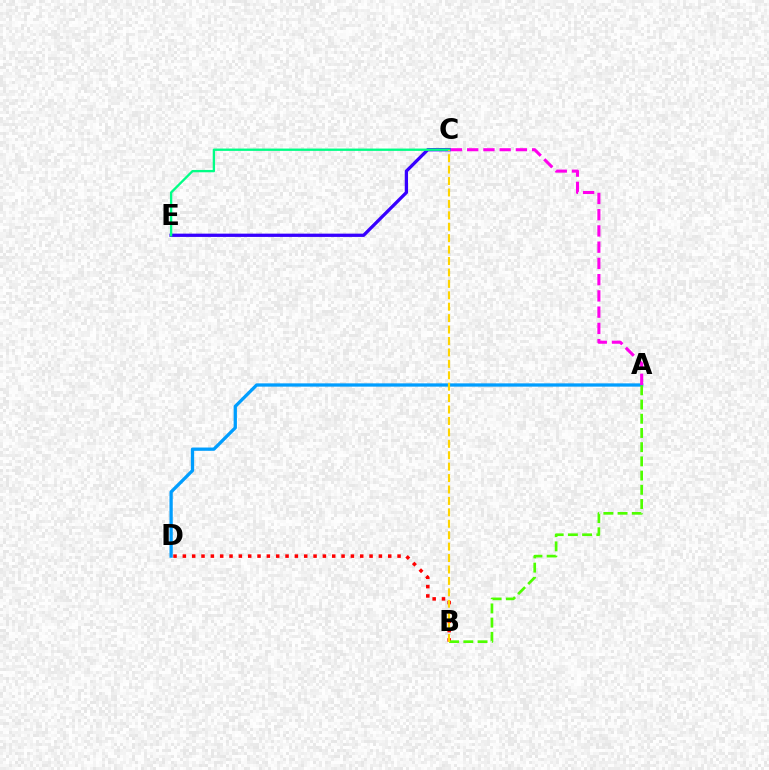{('A', 'D'): [{'color': '#009eff', 'line_style': 'solid', 'thickness': 2.36}], ('B', 'D'): [{'color': '#ff0000', 'line_style': 'dotted', 'thickness': 2.54}], ('C', 'E'): [{'color': '#3700ff', 'line_style': 'solid', 'thickness': 2.36}, {'color': '#00ff86', 'line_style': 'solid', 'thickness': 1.68}], ('A', 'B'): [{'color': '#4fff00', 'line_style': 'dashed', 'thickness': 1.93}], ('A', 'C'): [{'color': '#ff00ed', 'line_style': 'dashed', 'thickness': 2.21}], ('B', 'C'): [{'color': '#ffd500', 'line_style': 'dashed', 'thickness': 1.55}]}